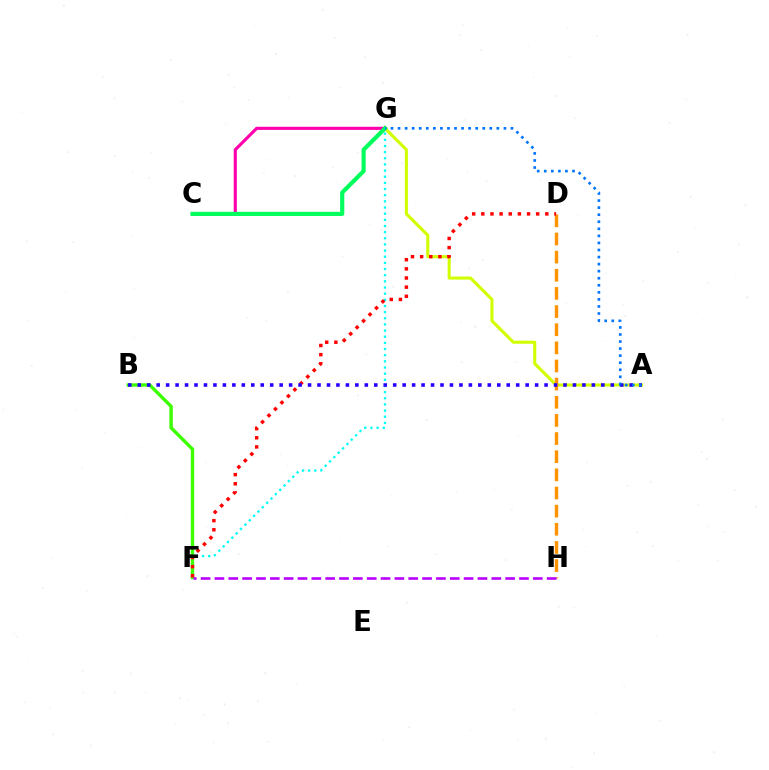{('C', 'G'): [{'color': '#ff00ac', 'line_style': 'solid', 'thickness': 2.25}, {'color': '#00ff5c', 'line_style': 'solid', 'thickness': 2.99}], ('A', 'G'): [{'color': '#d1ff00', 'line_style': 'solid', 'thickness': 2.21}, {'color': '#0074ff', 'line_style': 'dotted', 'thickness': 1.92}], ('D', 'H'): [{'color': '#ff9400', 'line_style': 'dashed', 'thickness': 2.46}], ('F', 'G'): [{'color': '#00fff6', 'line_style': 'dotted', 'thickness': 1.67}], ('B', 'F'): [{'color': '#3dff00', 'line_style': 'solid', 'thickness': 2.44}], ('D', 'F'): [{'color': '#ff0000', 'line_style': 'dotted', 'thickness': 2.48}], ('F', 'H'): [{'color': '#b900ff', 'line_style': 'dashed', 'thickness': 1.88}], ('A', 'B'): [{'color': '#2500ff', 'line_style': 'dotted', 'thickness': 2.57}]}